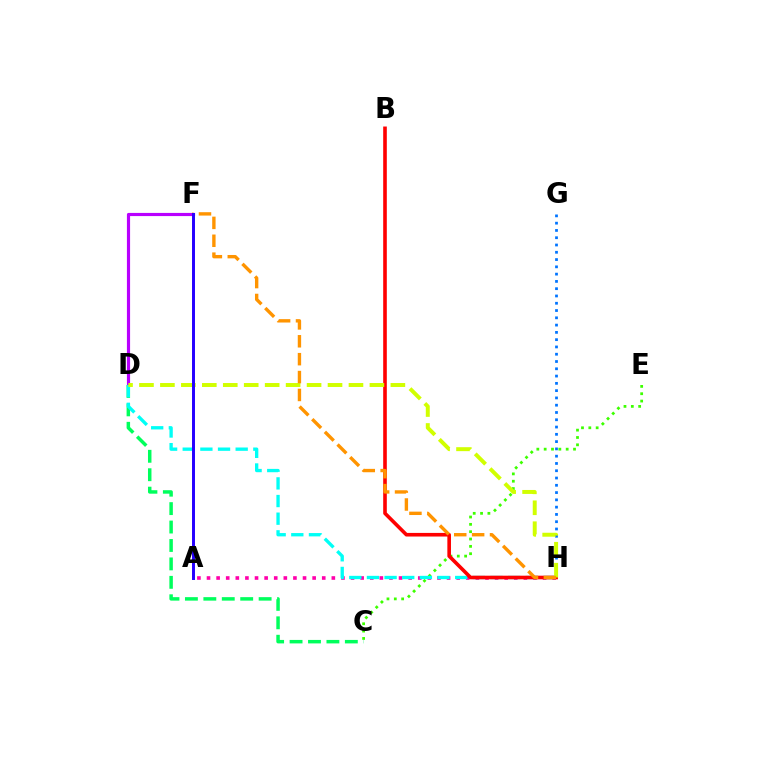{('A', 'H'): [{'color': '#ff00ac', 'line_style': 'dotted', 'thickness': 2.61}], ('G', 'H'): [{'color': '#0074ff', 'line_style': 'dotted', 'thickness': 1.98}], ('C', 'E'): [{'color': '#3dff00', 'line_style': 'dotted', 'thickness': 1.99}], ('D', 'F'): [{'color': '#b900ff', 'line_style': 'solid', 'thickness': 2.28}], ('C', 'D'): [{'color': '#00ff5c', 'line_style': 'dashed', 'thickness': 2.5}], ('D', 'H'): [{'color': '#00fff6', 'line_style': 'dashed', 'thickness': 2.4}, {'color': '#d1ff00', 'line_style': 'dashed', 'thickness': 2.85}], ('B', 'H'): [{'color': '#ff0000', 'line_style': 'solid', 'thickness': 2.6}], ('F', 'H'): [{'color': '#ff9400', 'line_style': 'dashed', 'thickness': 2.43}], ('A', 'F'): [{'color': '#2500ff', 'line_style': 'solid', 'thickness': 2.13}]}